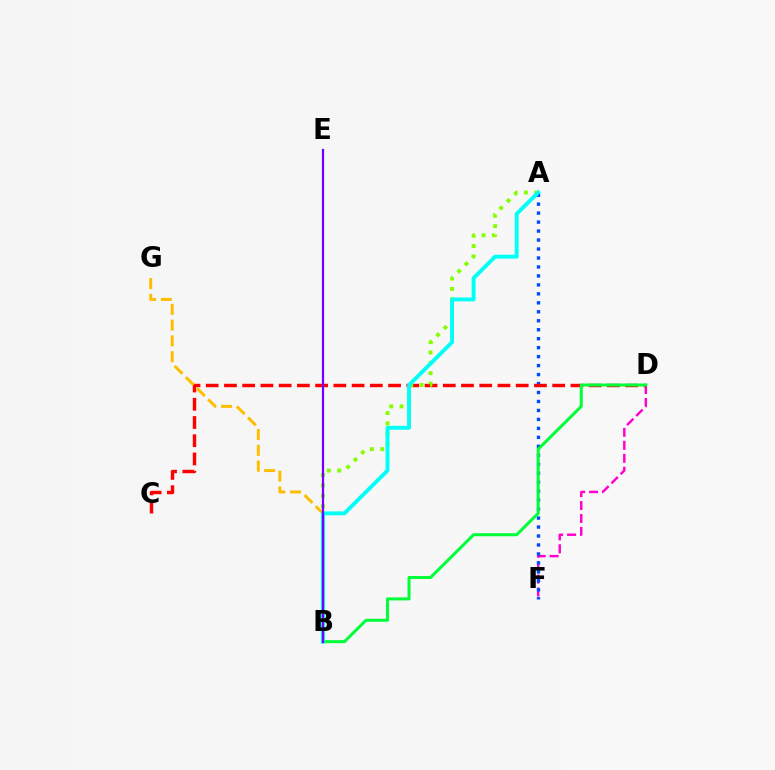{('D', 'F'): [{'color': '#ff00cf', 'line_style': 'dashed', 'thickness': 1.76}], ('A', 'F'): [{'color': '#004bff', 'line_style': 'dotted', 'thickness': 2.44}], ('C', 'D'): [{'color': '#ff0000', 'line_style': 'dashed', 'thickness': 2.48}], ('B', 'D'): [{'color': '#00ff39', 'line_style': 'solid', 'thickness': 2.17}], ('A', 'B'): [{'color': '#84ff00', 'line_style': 'dotted', 'thickness': 2.82}, {'color': '#00fff6', 'line_style': 'solid', 'thickness': 2.8}], ('B', 'G'): [{'color': '#ffbd00', 'line_style': 'dashed', 'thickness': 2.14}], ('B', 'E'): [{'color': '#7200ff', 'line_style': 'solid', 'thickness': 1.6}]}